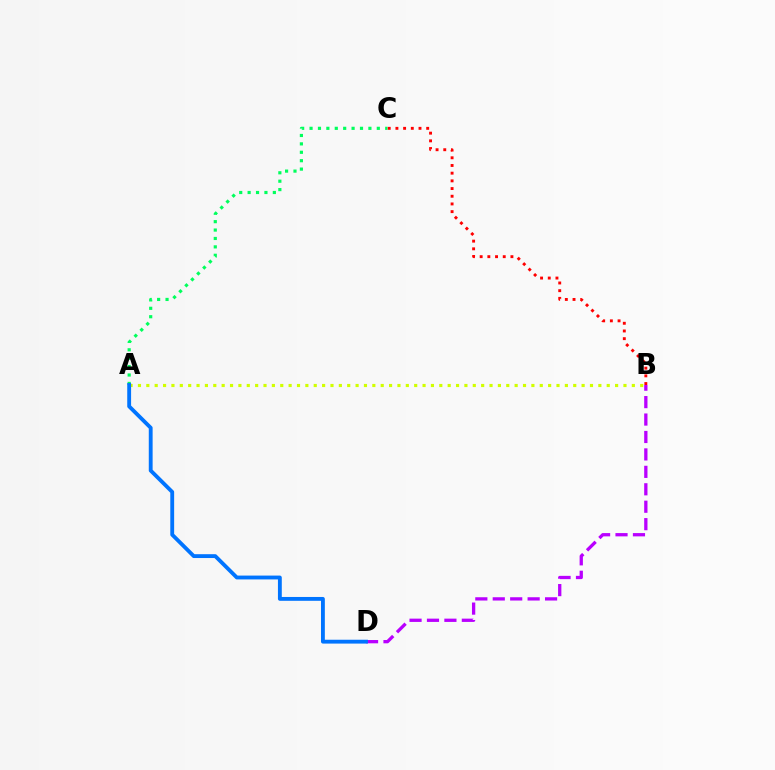{('A', 'B'): [{'color': '#d1ff00', 'line_style': 'dotted', 'thickness': 2.27}], ('B', 'D'): [{'color': '#b900ff', 'line_style': 'dashed', 'thickness': 2.37}], ('A', 'C'): [{'color': '#00ff5c', 'line_style': 'dotted', 'thickness': 2.28}], ('A', 'D'): [{'color': '#0074ff', 'line_style': 'solid', 'thickness': 2.77}], ('B', 'C'): [{'color': '#ff0000', 'line_style': 'dotted', 'thickness': 2.09}]}